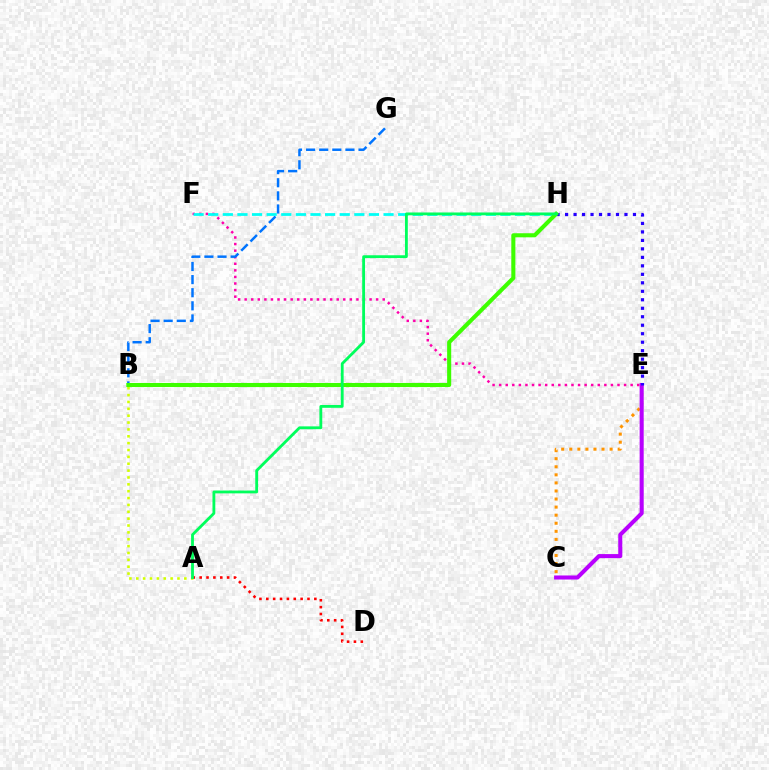{('A', 'B'): [{'color': '#d1ff00', 'line_style': 'dotted', 'thickness': 1.86}], ('E', 'F'): [{'color': '#ff00ac', 'line_style': 'dotted', 'thickness': 1.79}], ('C', 'E'): [{'color': '#ff9400', 'line_style': 'dotted', 'thickness': 2.19}, {'color': '#b900ff', 'line_style': 'solid', 'thickness': 2.92}], ('B', 'G'): [{'color': '#0074ff', 'line_style': 'dashed', 'thickness': 1.78}], ('F', 'H'): [{'color': '#00fff6', 'line_style': 'dashed', 'thickness': 1.99}], ('E', 'H'): [{'color': '#2500ff', 'line_style': 'dotted', 'thickness': 2.31}], ('B', 'H'): [{'color': '#3dff00', 'line_style': 'solid', 'thickness': 2.93}], ('A', 'D'): [{'color': '#ff0000', 'line_style': 'dotted', 'thickness': 1.86}], ('A', 'H'): [{'color': '#00ff5c', 'line_style': 'solid', 'thickness': 2.03}]}